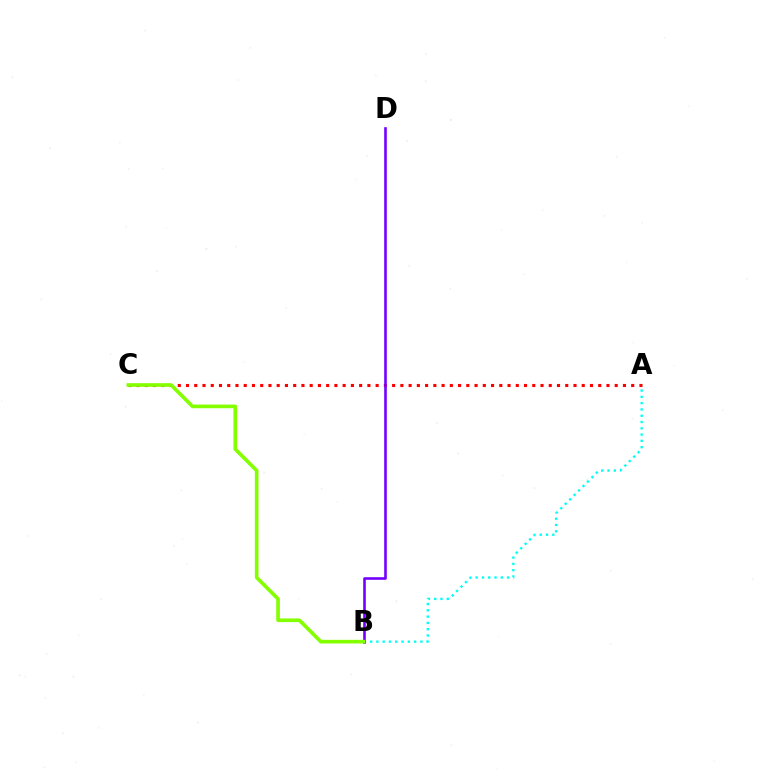{('A', 'B'): [{'color': '#00fff6', 'line_style': 'dotted', 'thickness': 1.71}], ('A', 'C'): [{'color': '#ff0000', 'line_style': 'dotted', 'thickness': 2.24}], ('B', 'D'): [{'color': '#7200ff', 'line_style': 'solid', 'thickness': 1.88}], ('B', 'C'): [{'color': '#84ff00', 'line_style': 'solid', 'thickness': 2.62}]}